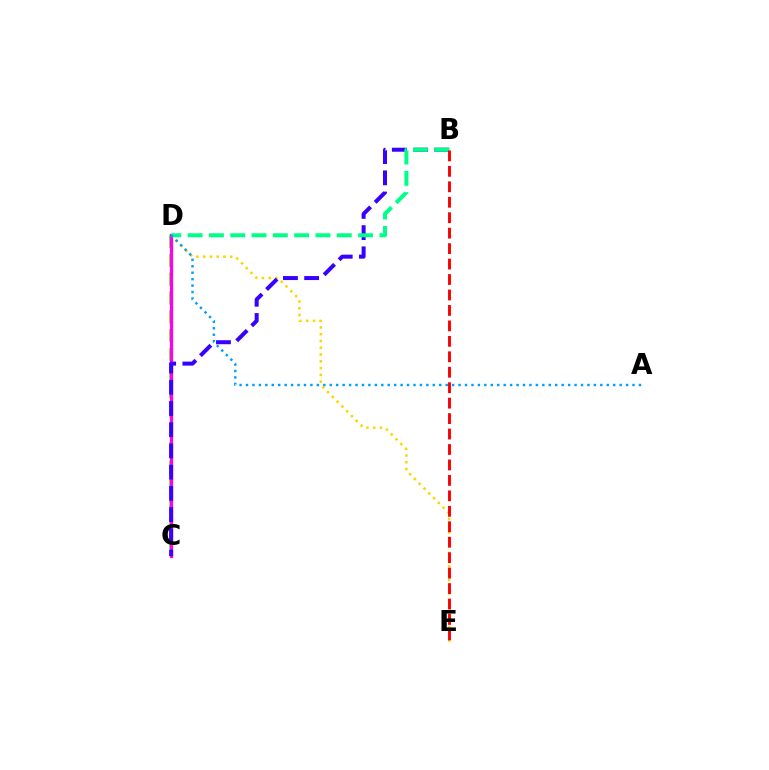{('D', 'E'): [{'color': '#ffd500', 'line_style': 'dotted', 'thickness': 1.84}], ('C', 'D'): [{'color': '#4fff00', 'line_style': 'dashed', 'thickness': 2.55}, {'color': '#ff00ed', 'line_style': 'solid', 'thickness': 2.35}], ('B', 'C'): [{'color': '#3700ff', 'line_style': 'dashed', 'thickness': 2.88}], ('B', 'D'): [{'color': '#00ff86', 'line_style': 'dashed', 'thickness': 2.89}], ('A', 'D'): [{'color': '#009eff', 'line_style': 'dotted', 'thickness': 1.75}], ('B', 'E'): [{'color': '#ff0000', 'line_style': 'dashed', 'thickness': 2.1}]}